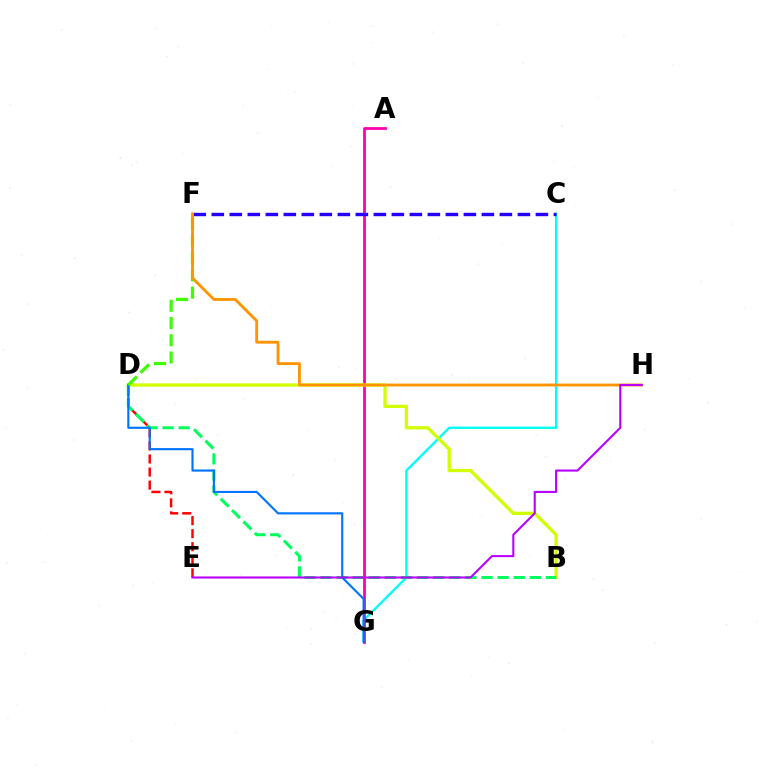{('C', 'G'): [{'color': '#00fff6', 'line_style': 'solid', 'thickness': 1.68}], ('D', 'E'): [{'color': '#ff0000', 'line_style': 'dashed', 'thickness': 1.77}], ('A', 'G'): [{'color': '#ff00ac', 'line_style': 'solid', 'thickness': 2.01}], ('C', 'F'): [{'color': '#2500ff', 'line_style': 'dashed', 'thickness': 2.45}], ('B', 'D'): [{'color': '#d1ff00', 'line_style': 'solid', 'thickness': 2.36}, {'color': '#00ff5c', 'line_style': 'dashed', 'thickness': 2.19}], ('D', 'G'): [{'color': '#0074ff', 'line_style': 'solid', 'thickness': 1.54}], ('D', 'F'): [{'color': '#3dff00', 'line_style': 'dashed', 'thickness': 2.34}], ('F', 'H'): [{'color': '#ff9400', 'line_style': 'solid', 'thickness': 2.05}], ('E', 'H'): [{'color': '#b900ff', 'line_style': 'solid', 'thickness': 1.51}]}